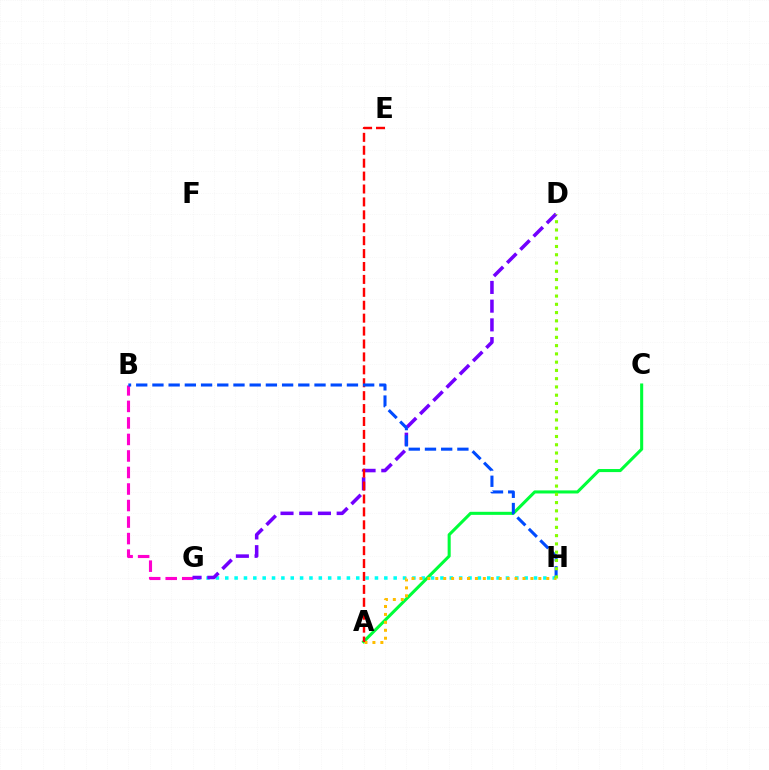{('G', 'H'): [{'color': '#00fff6', 'line_style': 'dotted', 'thickness': 2.54}], ('B', 'G'): [{'color': '#ff00cf', 'line_style': 'dashed', 'thickness': 2.24}], ('A', 'C'): [{'color': '#00ff39', 'line_style': 'solid', 'thickness': 2.21}], ('A', 'H'): [{'color': '#ffbd00', 'line_style': 'dotted', 'thickness': 2.15}], ('D', 'G'): [{'color': '#7200ff', 'line_style': 'dashed', 'thickness': 2.54}], ('A', 'E'): [{'color': '#ff0000', 'line_style': 'dashed', 'thickness': 1.75}], ('B', 'H'): [{'color': '#004bff', 'line_style': 'dashed', 'thickness': 2.2}], ('D', 'H'): [{'color': '#84ff00', 'line_style': 'dotted', 'thickness': 2.24}]}